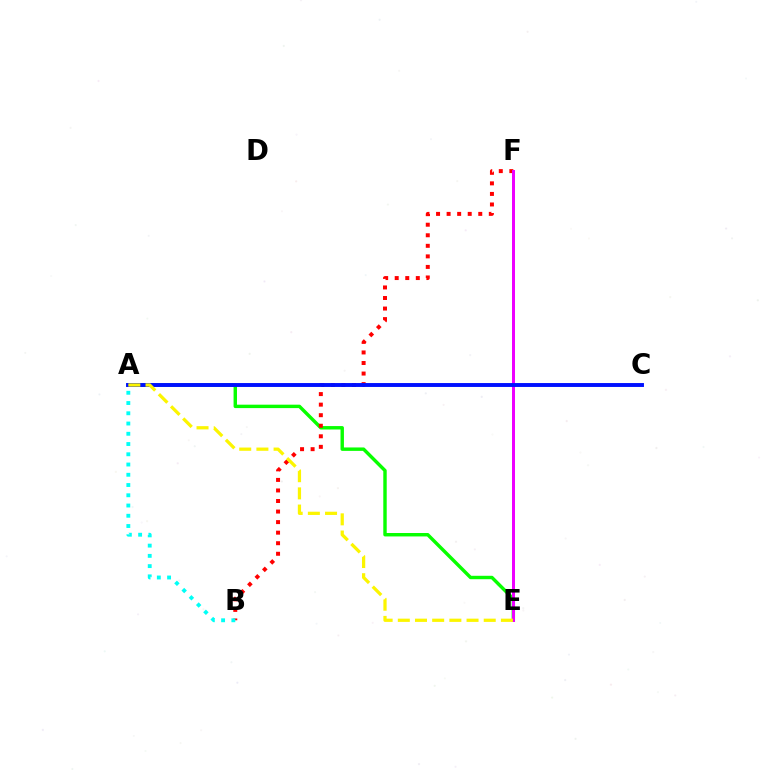{('A', 'E'): [{'color': '#08ff00', 'line_style': 'solid', 'thickness': 2.46}, {'color': '#fcf500', 'line_style': 'dashed', 'thickness': 2.33}], ('B', 'F'): [{'color': '#ff0000', 'line_style': 'dotted', 'thickness': 2.87}], ('A', 'B'): [{'color': '#00fff6', 'line_style': 'dotted', 'thickness': 2.78}], ('E', 'F'): [{'color': '#ee00ff', 'line_style': 'solid', 'thickness': 2.15}], ('A', 'C'): [{'color': '#0010ff', 'line_style': 'solid', 'thickness': 2.81}]}